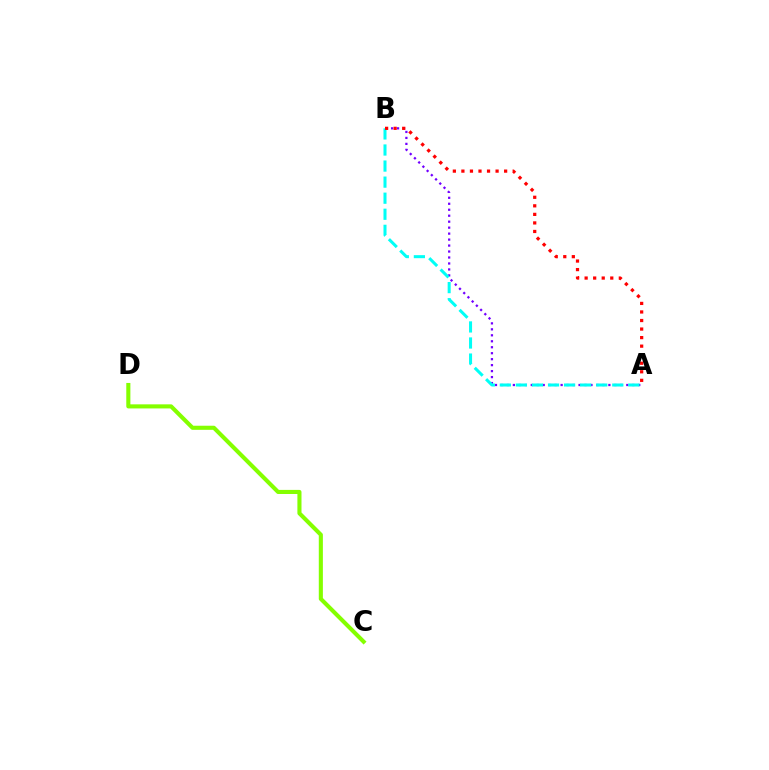{('A', 'B'): [{'color': '#7200ff', 'line_style': 'dotted', 'thickness': 1.62}, {'color': '#00fff6', 'line_style': 'dashed', 'thickness': 2.18}, {'color': '#ff0000', 'line_style': 'dotted', 'thickness': 2.32}], ('C', 'D'): [{'color': '#84ff00', 'line_style': 'solid', 'thickness': 2.95}]}